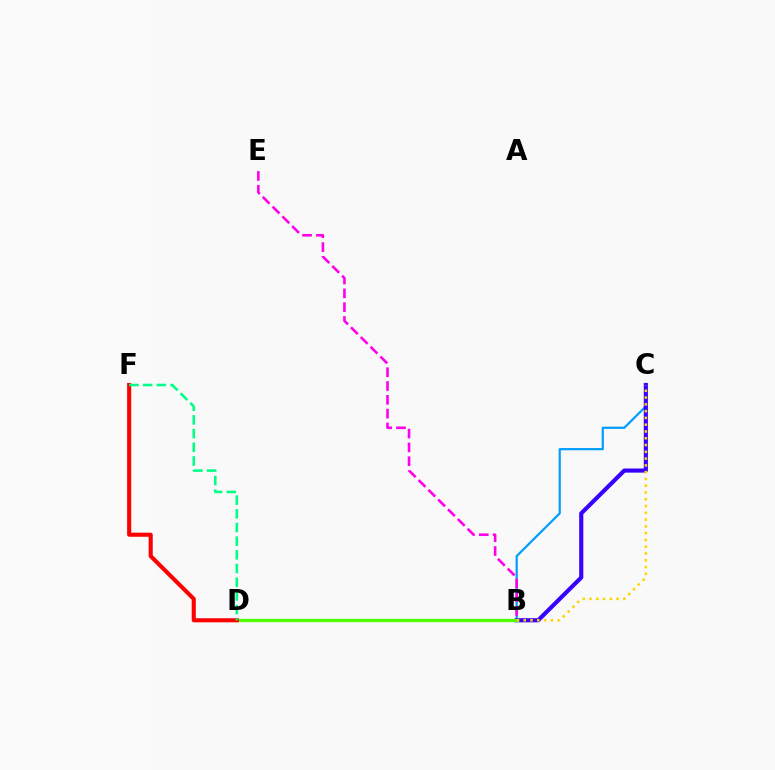{('B', 'C'): [{'color': '#009eff', 'line_style': 'solid', 'thickness': 1.59}, {'color': '#3700ff', 'line_style': 'solid', 'thickness': 2.97}, {'color': '#ffd500', 'line_style': 'dotted', 'thickness': 1.84}], ('B', 'D'): [{'color': '#4fff00', 'line_style': 'solid', 'thickness': 2.42}], ('D', 'F'): [{'color': '#ff0000', 'line_style': 'solid', 'thickness': 2.95}, {'color': '#00ff86', 'line_style': 'dashed', 'thickness': 1.86}], ('B', 'E'): [{'color': '#ff00ed', 'line_style': 'dashed', 'thickness': 1.88}]}